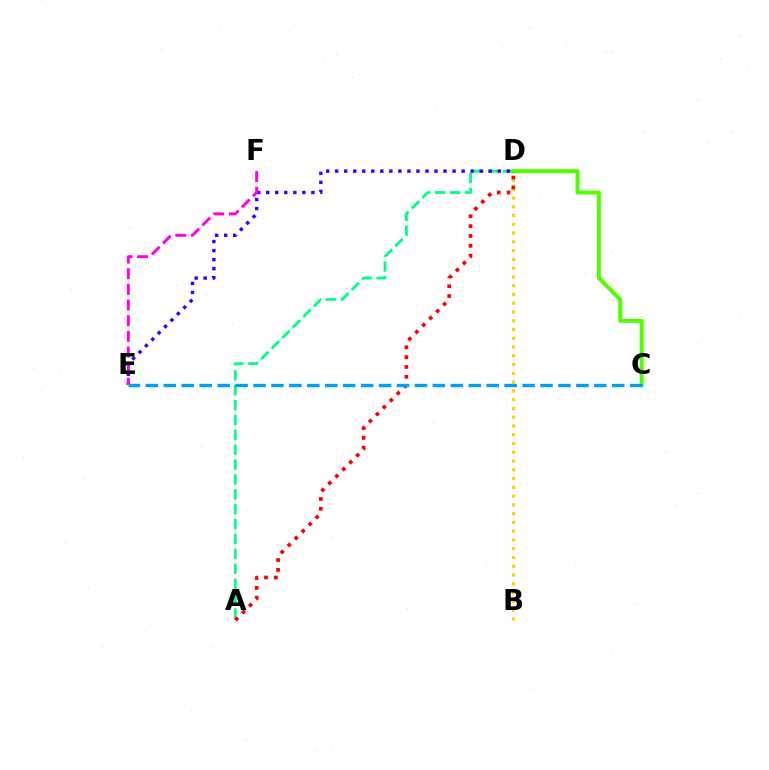{('A', 'D'): [{'color': '#00ff86', 'line_style': 'dashed', 'thickness': 2.02}, {'color': '#ff0000', 'line_style': 'dotted', 'thickness': 2.68}], ('B', 'D'): [{'color': '#ffd500', 'line_style': 'dotted', 'thickness': 2.38}], ('D', 'E'): [{'color': '#3700ff', 'line_style': 'dotted', 'thickness': 2.45}], ('E', 'F'): [{'color': '#ff00ed', 'line_style': 'dashed', 'thickness': 2.13}], ('C', 'D'): [{'color': '#4fff00', 'line_style': 'solid', 'thickness': 2.87}], ('C', 'E'): [{'color': '#009eff', 'line_style': 'dashed', 'thickness': 2.44}]}